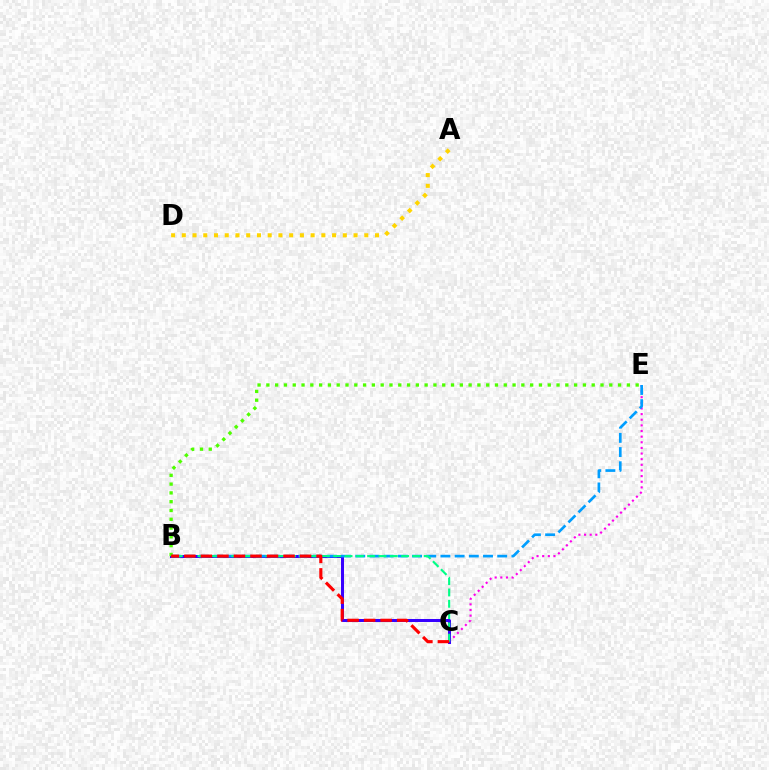{('C', 'E'): [{'color': '#ff00ed', 'line_style': 'dotted', 'thickness': 1.53}], ('B', 'C'): [{'color': '#3700ff', 'line_style': 'solid', 'thickness': 2.17}, {'color': '#00ff86', 'line_style': 'dashed', 'thickness': 1.54}, {'color': '#ff0000', 'line_style': 'dashed', 'thickness': 2.25}], ('B', 'E'): [{'color': '#4fff00', 'line_style': 'dotted', 'thickness': 2.39}, {'color': '#009eff', 'line_style': 'dashed', 'thickness': 1.93}], ('A', 'D'): [{'color': '#ffd500', 'line_style': 'dotted', 'thickness': 2.92}]}